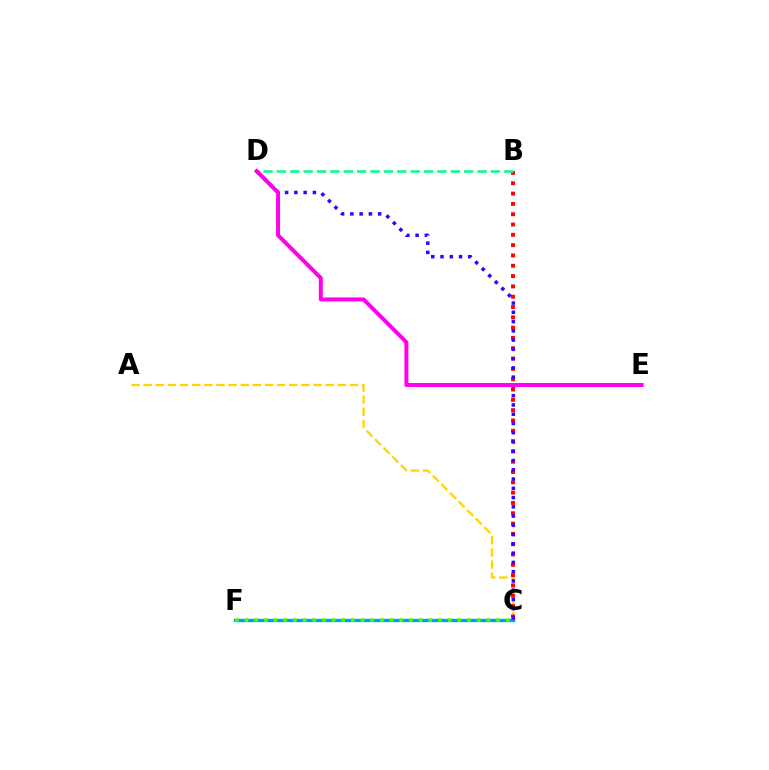{('A', 'C'): [{'color': '#ffd500', 'line_style': 'dashed', 'thickness': 1.65}], ('B', 'C'): [{'color': '#ff0000', 'line_style': 'dotted', 'thickness': 2.8}], ('C', 'F'): [{'color': '#009eff', 'line_style': 'solid', 'thickness': 2.37}, {'color': '#4fff00', 'line_style': 'dotted', 'thickness': 2.63}], ('B', 'D'): [{'color': '#00ff86', 'line_style': 'dashed', 'thickness': 1.82}], ('C', 'D'): [{'color': '#3700ff', 'line_style': 'dotted', 'thickness': 2.52}], ('D', 'E'): [{'color': '#ff00ed', 'line_style': 'solid', 'thickness': 2.86}]}